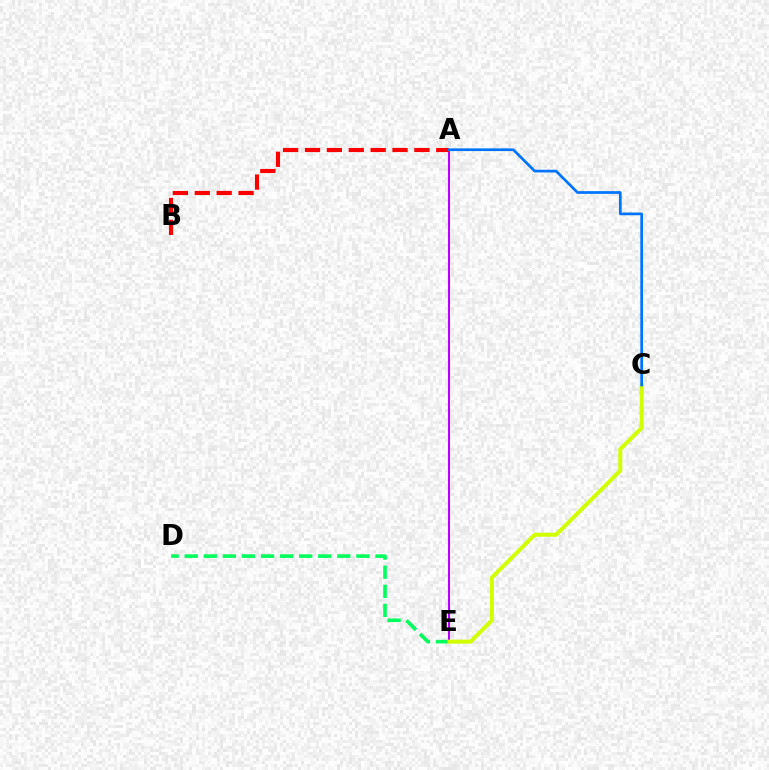{('D', 'E'): [{'color': '#00ff5c', 'line_style': 'dashed', 'thickness': 2.59}], ('A', 'E'): [{'color': '#b900ff', 'line_style': 'solid', 'thickness': 1.5}], ('C', 'E'): [{'color': '#d1ff00', 'line_style': 'solid', 'thickness': 2.88}], ('A', 'B'): [{'color': '#ff0000', 'line_style': 'dashed', 'thickness': 2.97}], ('A', 'C'): [{'color': '#0074ff', 'line_style': 'solid', 'thickness': 1.96}]}